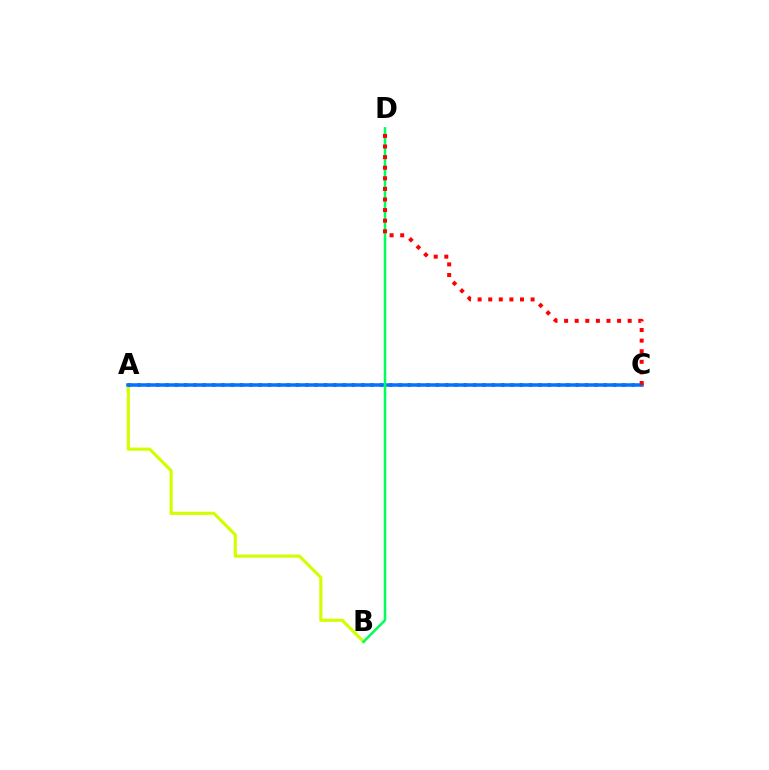{('A', 'B'): [{'color': '#d1ff00', 'line_style': 'solid', 'thickness': 2.27}], ('A', 'C'): [{'color': '#b900ff', 'line_style': 'dotted', 'thickness': 2.53}, {'color': '#0074ff', 'line_style': 'solid', 'thickness': 2.54}], ('B', 'D'): [{'color': '#00ff5c', 'line_style': 'solid', 'thickness': 1.82}], ('C', 'D'): [{'color': '#ff0000', 'line_style': 'dotted', 'thickness': 2.88}]}